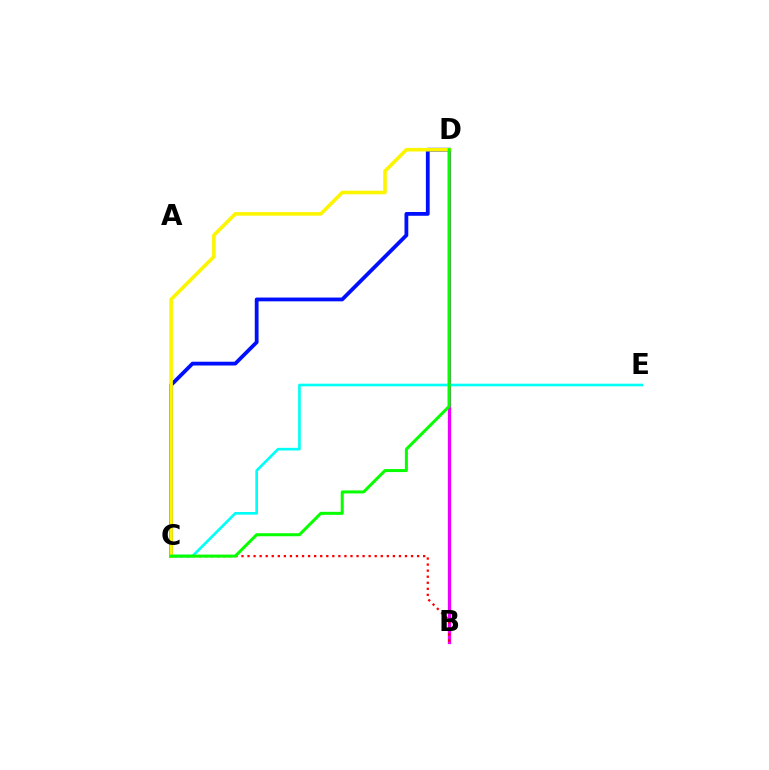{('B', 'D'): [{'color': '#ee00ff', 'line_style': 'solid', 'thickness': 2.37}], ('C', 'E'): [{'color': '#00fff6', 'line_style': 'solid', 'thickness': 1.91}], ('B', 'C'): [{'color': '#ff0000', 'line_style': 'dotted', 'thickness': 1.65}], ('C', 'D'): [{'color': '#0010ff', 'line_style': 'solid', 'thickness': 2.73}, {'color': '#fcf500', 'line_style': 'solid', 'thickness': 2.58}, {'color': '#08ff00', 'line_style': 'solid', 'thickness': 2.17}]}